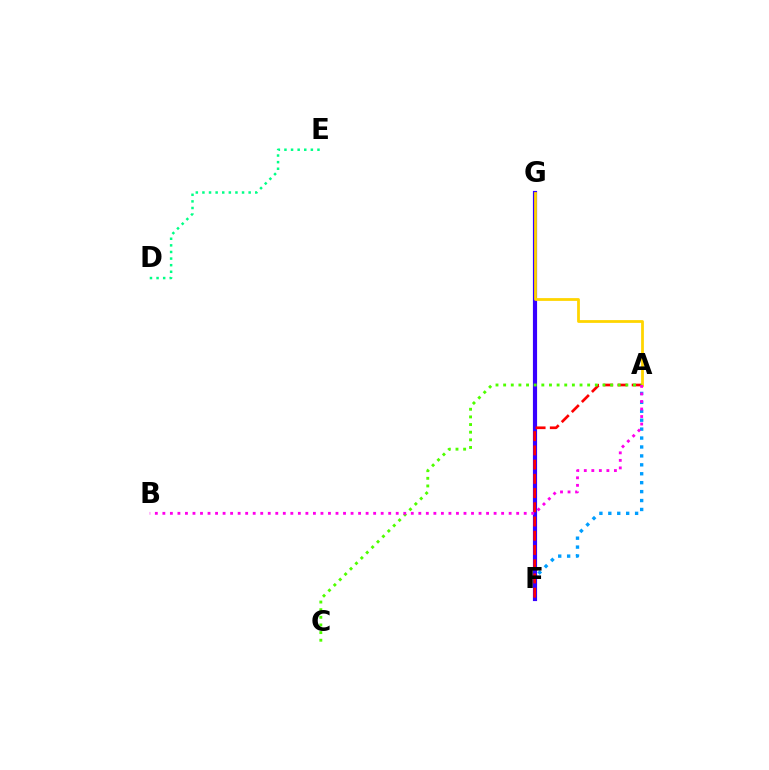{('A', 'F'): [{'color': '#009eff', 'line_style': 'dotted', 'thickness': 2.43}, {'color': '#ff0000', 'line_style': 'dashed', 'thickness': 1.93}], ('F', 'G'): [{'color': '#3700ff', 'line_style': 'solid', 'thickness': 3.0}], ('A', 'G'): [{'color': '#ffd500', 'line_style': 'solid', 'thickness': 2.0}], ('D', 'E'): [{'color': '#00ff86', 'line_style': 'dotted', 'thickness': 1.79}], ('A', 'C'): [{'color': '#4fff00', 'line_style': 'dotted', 'thickness': 2.08}], ('A', 'B'): [{'color': '#ff00ed', 'line_style': 'dotted', 'thickness': 2.05}]}